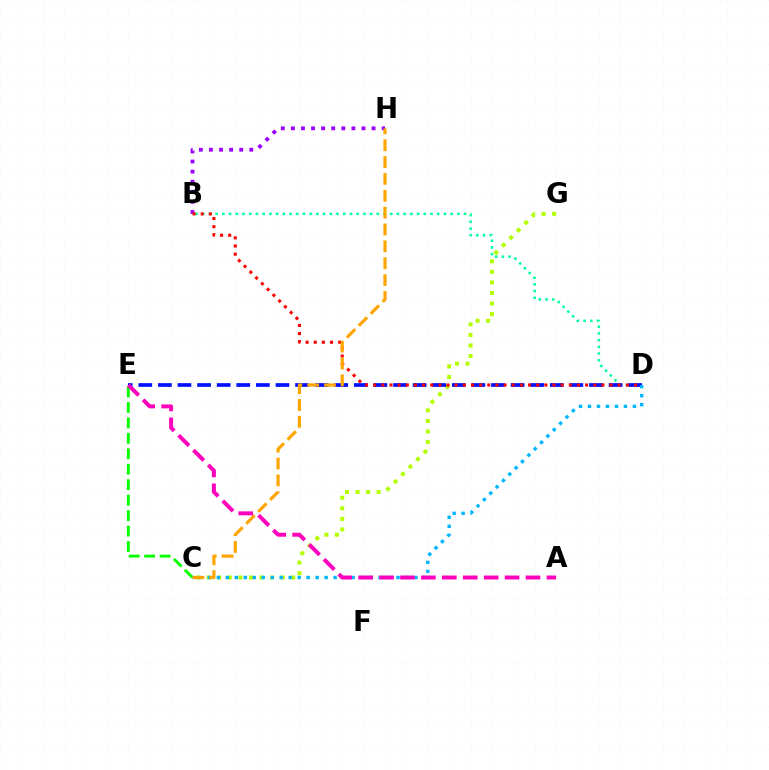{('B', 'D'): [{'color': '#00ff9d', 'line_style': 'dotted', 'thickness': 1.82}, {'color': '#ff0000', 'line_style': 'dotted', 'thickness': 2.21}], ('C', 'E'): [{'color': '#08ff00', 'line_style': 'dashed', 'thickness': 2.1}], ('C', 'G'): [{'color': '#b3ff00', 'line_style': 'dotted', 'thickness': 2.87}], ('D', 'E'): [{'color': '#0010ff', 'line_style': 'dashed', 'thickness': 2.66}], ('C', 'D'): [{'color': '#00b5ff', 'line_style': 'dotted', 'thickness': 2.44}], ('B', 'H'): [{'color': '#9b00ff', 'line_style': 'dotted', 'thickness': 2.74}], ('C', 'H'): [{'color': '#ffa500', 'line_style': 'dashed', 'thickness': 2.29}], ('A', 'E'): [{'color': '#ff00bd', 'line_style': 'dashed', 'thickness': 2.84}]}